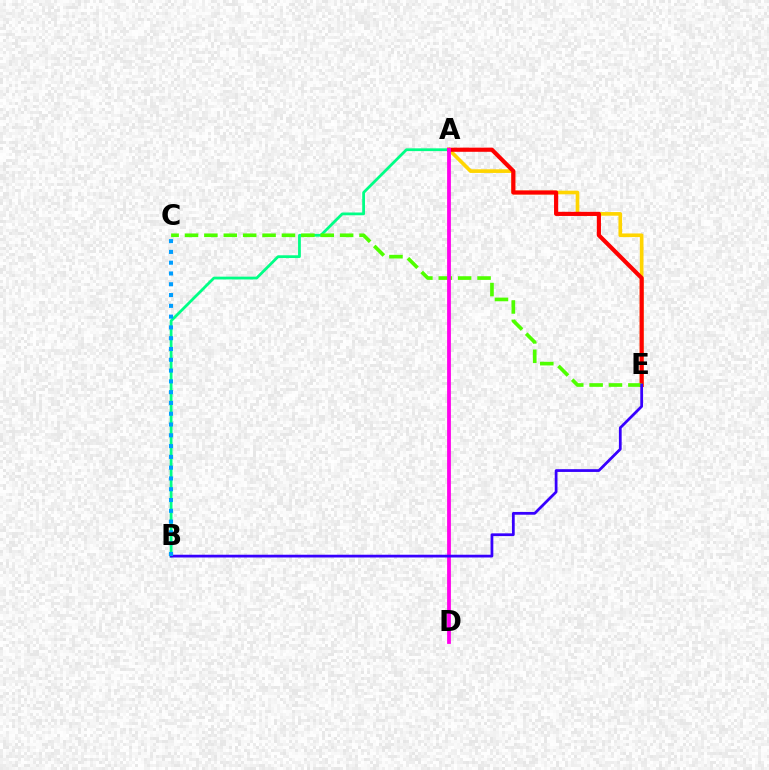{('A', 'E'): [{'color': '#ffd500', 'line_style': 'solid', 'thickness': 2.63}, {'color': '#ff0000', 'line_style': 'solid', 'thickness': 2.99}], ('A', 'B'): [{'color': '#00ff86', 'line_style': 'solid', 'thickness': 2.0}], ('C', 'E'): [{'color': '#4fff00', 'line_style': 'dashed', 'thickness': 2.63}], ('A', 'D'): [{'color': '#ff00ed', 'line_style': 'solid', 'thickness': 2.72}], ('B', 'E'): [{'color': '#3700ff', 'line_style': 'solid', 'thickness': 1.99}], ('B', 'C'): [{'color': '#009eff', 'line_style': 'dotted', 'thickness': 2.93}]}